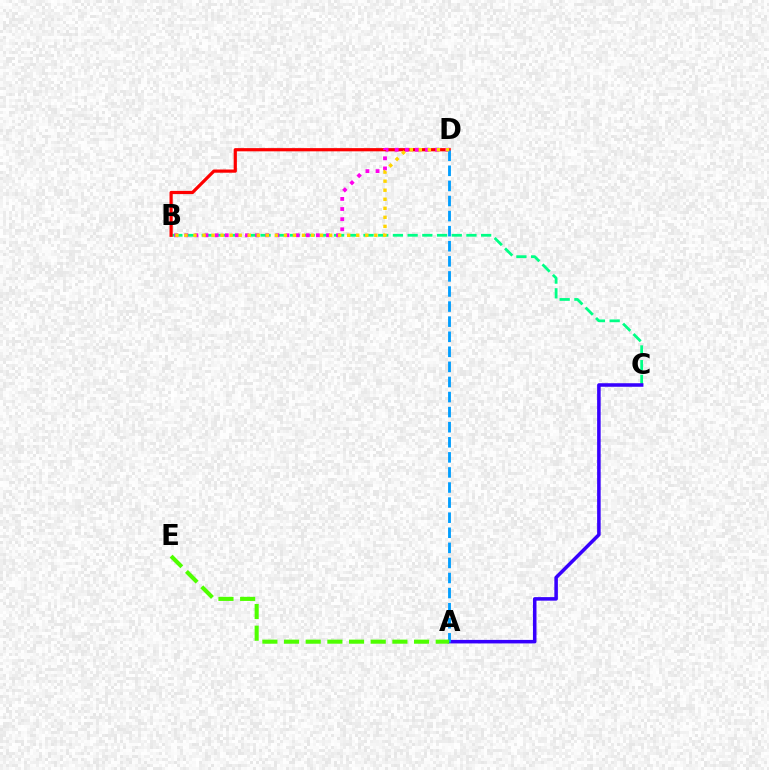{('B', 'C'): [{'color': '#00ff86', 'line_style': 'dashed', 'thickness': 2.0}], ('B', 'D'): [{'color': '#ff0000', 'line_style': 'solid', 'thickness': 2.31}, {'color': '#ff00ed', 'line_style': 'dotted', 'thickness': 2.75}, {'color': '#ffd500', 'line_style': 'dotted', 'thickness': 2.46}], ('A', 'C'): [{'color': '#3700ff', 'line_style': 'solid', 'thickness': 2.54}], ('A', 'D'): [{'color': '#009eff', 'line_style': 'dashed', 'thickness': 2.05}], ('A', 'E'): [{'color': '#4fff00', 'line_style': 'dashed', 'thickness': 2.94}]}